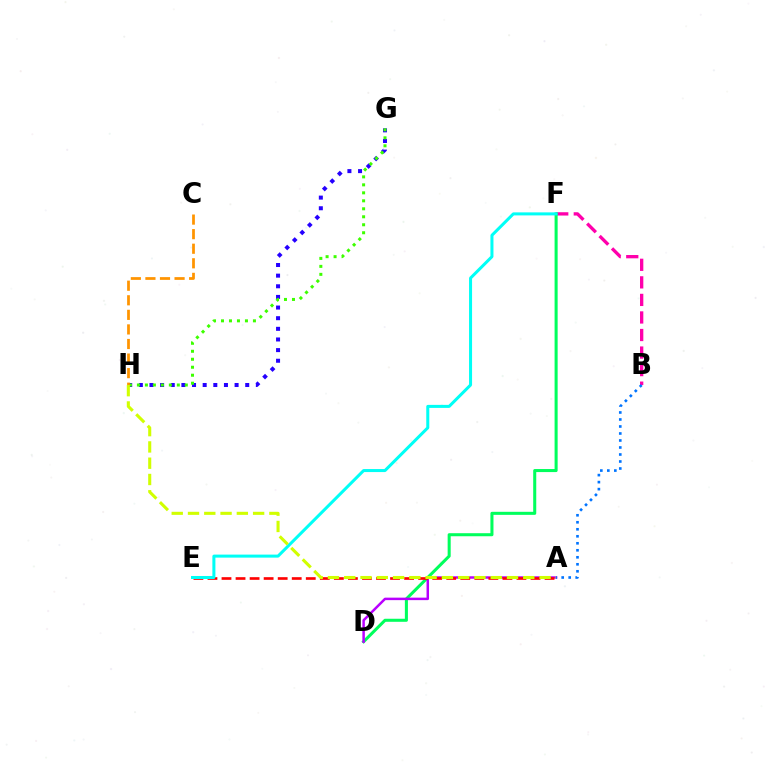{('B', 'F'): [{'color': '#ff00ac', 'line_style': 'dashed', 'thickness': 2.38}], ('G', 'H'): [{'color': '#2500ff', 'line_style': 'dotted', 'thickness': 2.89}, {'color': '#3dff00', 'line_style': 'dotted', 'thickness': 2.17}], ('D', 'F'): [{'color': '#00ff5c', 'line_style': 'solid', 'thickness': 2.19}], ('A', 'D'): [{'color': '#b900ff', 'line_style': 'solid', 'thickness': 1.79}], ('A', 'E'): [{'color': '#ff0000', 'line_style': 'dashed', 'thickness': 1.91}], ('C', 'H'): [{'color': '#ff9400', 'line_style': 'dashed', 'thickness': 1.98}], ('E', 'F'): [{'color': '#00fff6', 'line_style': 'solid', 'thickness': 2.18}], ('A', 'H'): [{'color': '#d1ff00', 'line_style': 'dashed', 'thickness': 2.21}], ('A', 'B'): [{'color': '#0074ff', 'line_style': 'dotted', 'thickness': 1.9}]}